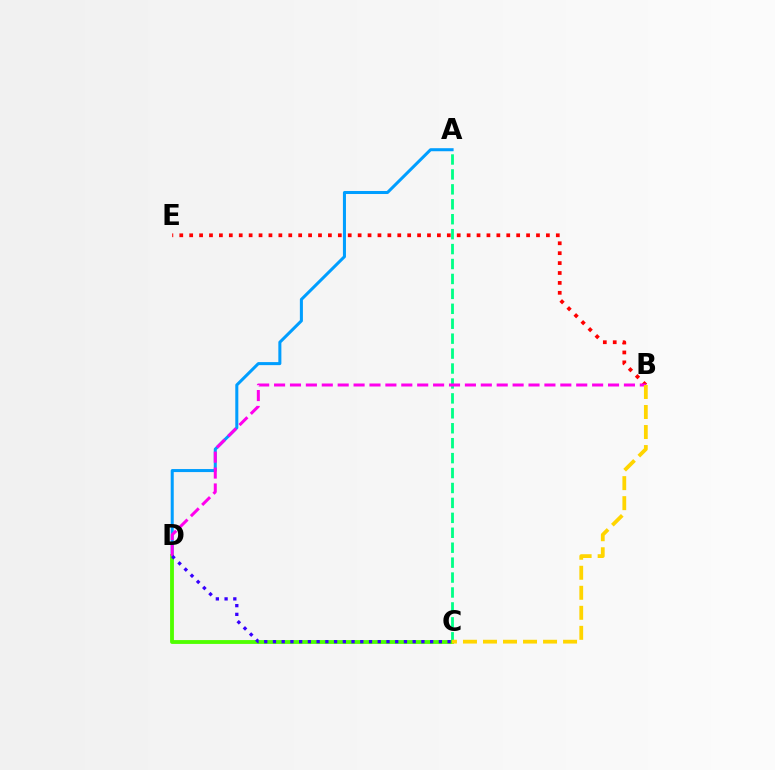{('B', 'E'): [{'color': '#ff0000', 'line_style': 'dotted', 'thickness': 2.69}], ('A', 'C'): [{'color': '#00ff86', 'line_style': 'dashed', 'thickness': 2.03}], ('A', 'D'): [{'color': '#009eff', 'line_style': 'solid', 'thickness': 2.18}], ('C', 'D'): [{'color': '#4fff00', 'line_style': 'solid', 'thickness': 2.76}, {'color': '#3700ff', 'line_style': 'dotted', 'thickness': 2.37}], ('B', 'D'): [{'color': '#ff00ed', 'line_style': 'dashed', 'thickness': 2.16}], ('B', 'C'): [{'color': '#ffd500', 'line_style': 'dashed', 'thickness': 2.72}]}